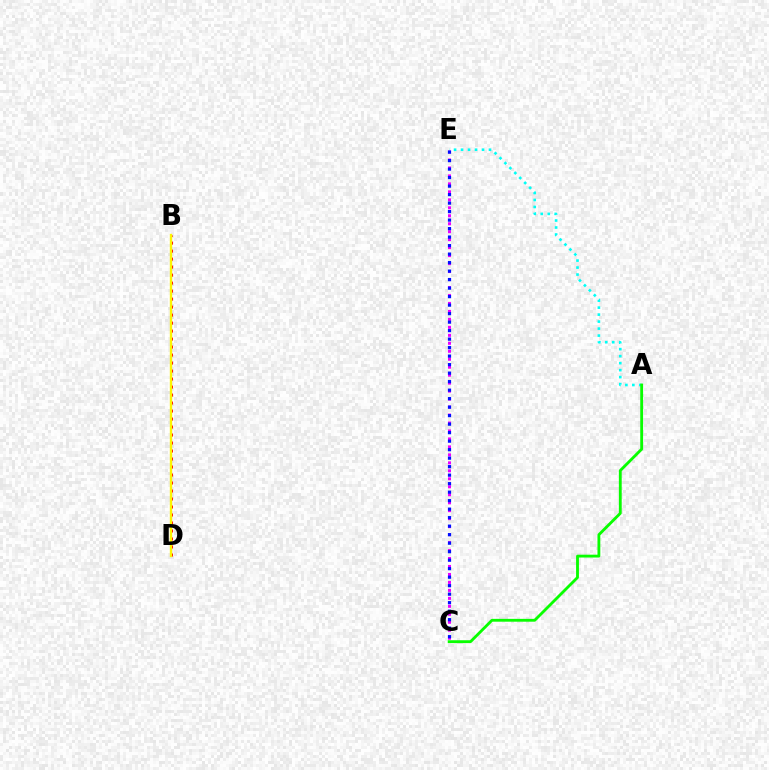{('B', 'D'): [{'color': '#ff0000', 'line_style': 'dotted', 'thickness': 2.17}, {'color': '#fcf500', 'line_style': 'solid', 'thickness': 1.69}], ('C', 'E'): [{'color': '#ee00ff', 'line_style': 'dotted', 'thickness': 2.17}, {'color': '#0010ff', 'line_style': 'dotted', 'thickness': 2.31}], ('A', 'E'): [{'color': '#00fff6', 'line_style': 'dotted', 'thickness': 1.9}], ('A', 'C'): [{'color': '#08ff00', 'line_style': 'solid', 'thickness': 2.04}]}